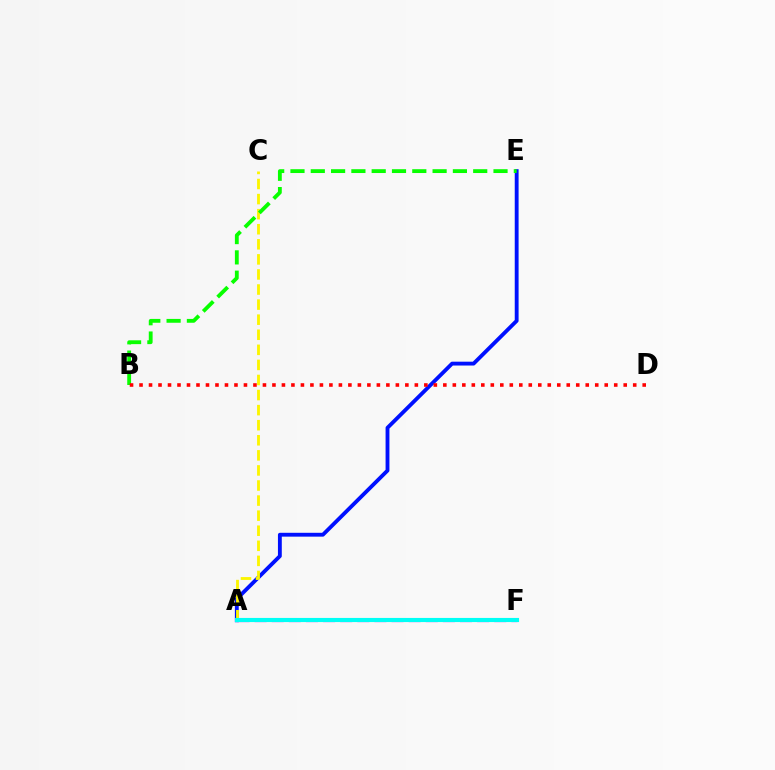{('A', 'E'): [{'color': '#0010ff', 'line_style': 'solid', 'thickness': 2.77}], ('A', 'C'): [{'color': '#fcf500', 'line_style': 'dashed', 'thickness': 2.05}], ('B', 'E'): [{'color': '#08ff00', 'line_style': 'dashed', 'thickness': 2.76}], ('B', 'D'): [{'color': '#ff0000', 'line_style': 'dotted', 'thickness': 2.58}], ('A', 'F'): [{'color': '#ee00ff', 'line_style': 'dashed', 'thickness': 2.33}, {'color': '#00fff6', 'line_style': 'solid', 'thickness': 2.97}]}